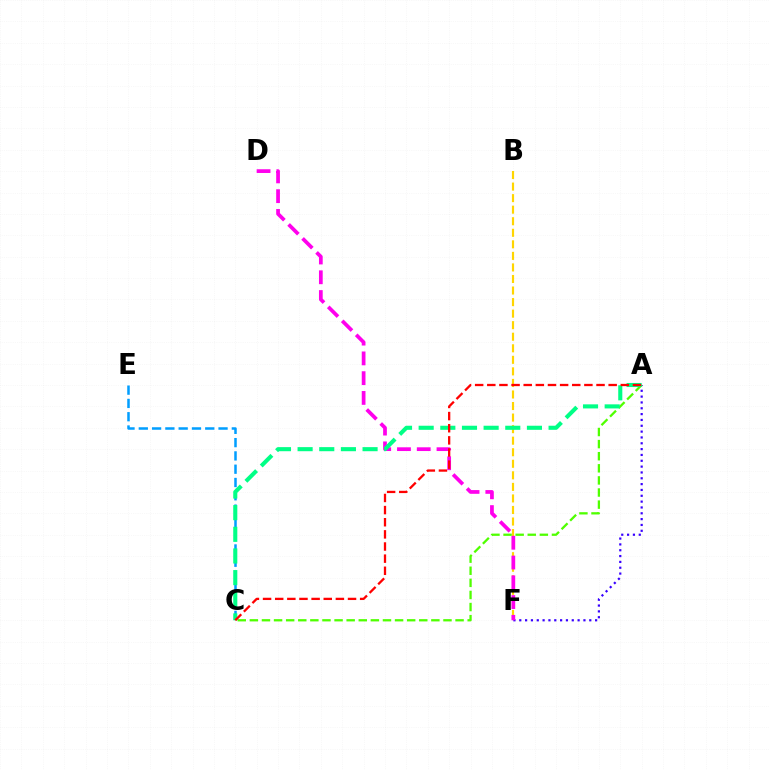{('C', 'E'): [{'color': '#009eff', 'line_style': 'dashed', 'thickness': 1.81}], ('A', 'F'): [{'color': '#3700ff', 'line_style': 'dotted', 'thickness': 1.59}], ('B', 'F'): [{'color': '#ffd500', 'line_style': 'dashed', 'thickness': 1.57}], ('D', 'F'): [{'color': '#ff00ed', 'line_style': 'dashed', 'thickness': 2.69}], ('A', 'C'): [{'color': '#4fff00', 'line_style': 'dashed', 'thickness': 1.64}, {'color': '#00ff86', 'line_style': 'dashed', 'thickness': 2.94}, {'color': '#ff0000', 'line_style': 'dashed', 'thickness': 1.65}]}